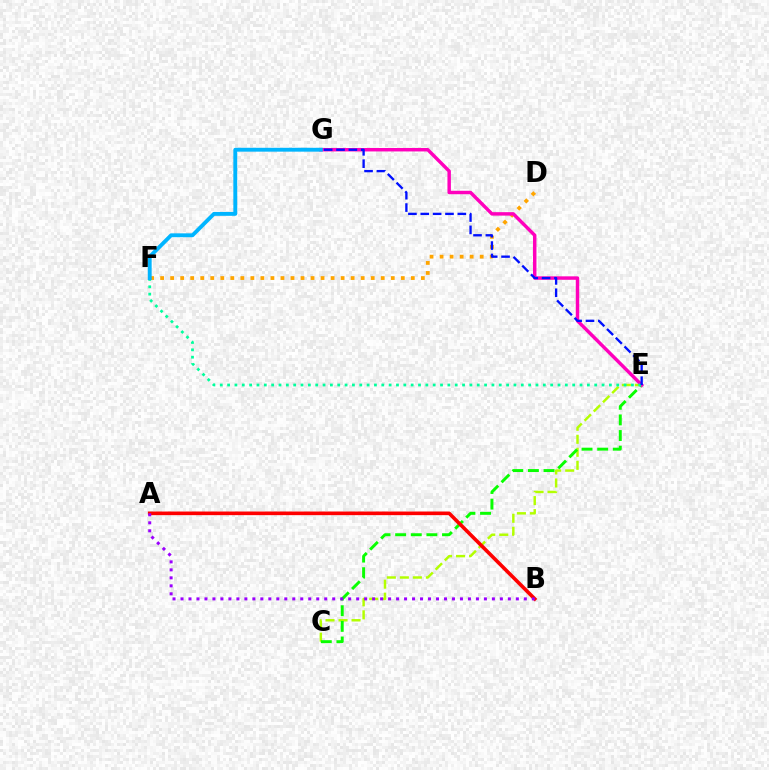{('C', 'E'): [{'color': '#b3ff00', 'line_style': 'dashed', 'thickness': 1.77}, {'color': '#08ff00', 'line_style': 'dashed', 'thickness': 2.12}], ('D', 'F'): [{'color': '#ffa500', 'line_style': 'dotted', 'thickness': 2.72}], ('E', 'G'): [{'color': '#ff00bd', 'line_style': 'solid', 'thickness': 2.48}, {'color': '#0010ff', 'line_style': 'dashed', 'thickness': 1.68}], ('E', 'F'): [{'color': '#00ff9d', 'line_style': 'dotted', 'thickness': 1.99}], ('A', 'B'): [{'color': '#ff0000', 'line_style': 'solid', 'thickness': 2.61}, {'color': '#9b00ff', 'line_style': 'dotted', 'thickness': 2.17}], ('F', 'G'): [{'color': '#00b5ff', 'line_style': 'solid', 'thickness': 2.78}]}